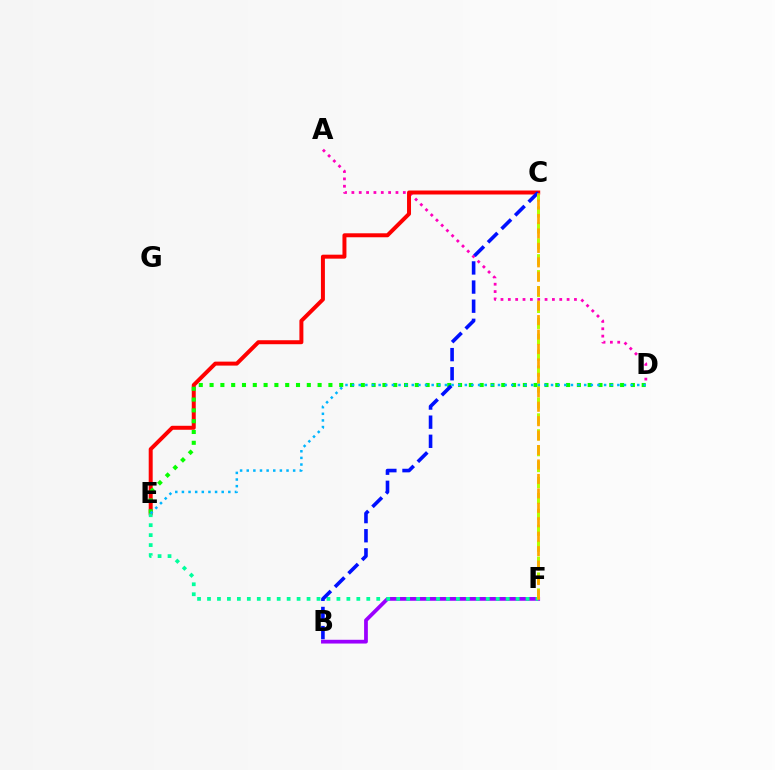{('A', 'D'): [{'color': '#ff00bd', 'line_style': 'dotted', 'thickness': 2.0}], ('C', 'E'): [{'color': '#ff0000', 'line_style': 'solid', 'thickness': 2.86}], ('B', 'F'): [{'color': '#9b00ff', 'line_style': 'solid', 'thickness': 2.7}], ('D', 'E'): [{'color': '#08ff00', 'line_style': 'dotted', 'thickness': 2.94}, {'color': '#00b5ff', 'line_style': 'dotted', 'thickness': 1.8}], ('E', 'F'): [{'color': '#00ff9d', 'line_style': 'dotted', 'thickness': 2.7}], ('B', 'C'): [{'color': '#0010ff', 'line_style': 'dashed', 'thickness': 2.6}], ('C', 'F'): [{'color': '#b3ff00', 'line_style': 'dashed', 'thickness': 2.16}, {'color': '#ffa500', 'line_style': 'dashed', 'thickness': 1.96}]}